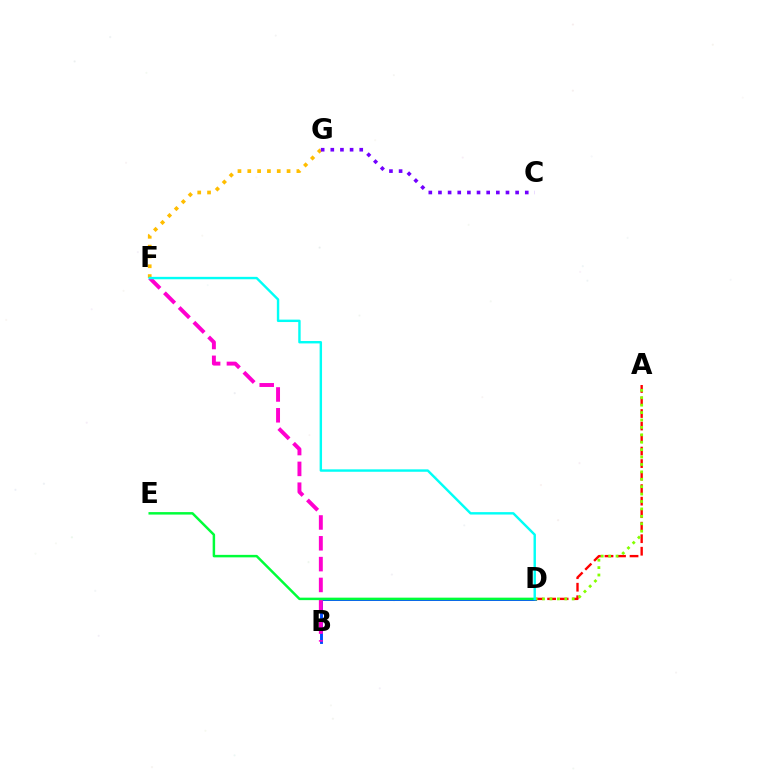{('B', 'D'): [{'color': '#004bff', 'line_style': 'solid', 'thickness': 2.08}], ('F', 'G'): [{'color': '#ffbd00', 'line_style': 'dotted', 'thickness': 2.67}], ('B', 'F'): [{'color': '#ff00cf', 'line_style': 'dashed', 'thickness': 2.83}], ('A', 'D'): [{'color': '#ff0000', 'line_style': 'dashed', 'thickness': 1.7}, {'color': '#84ff00', 'line_style': 'dotted', 'thickness': 2.01}], ('D', 'E'): [{'color': '#00ff39', 'line_style': 'solid', 'thickness': 1.79}], ('D', 'F'): [{'color': '#00fff6', 'line_style': 'solid', 'thickness': 1.74}], ('C', 'G'): [{'color': '#7200ff', 'line_style': 'dotted', 'thickness': 2.62}]}